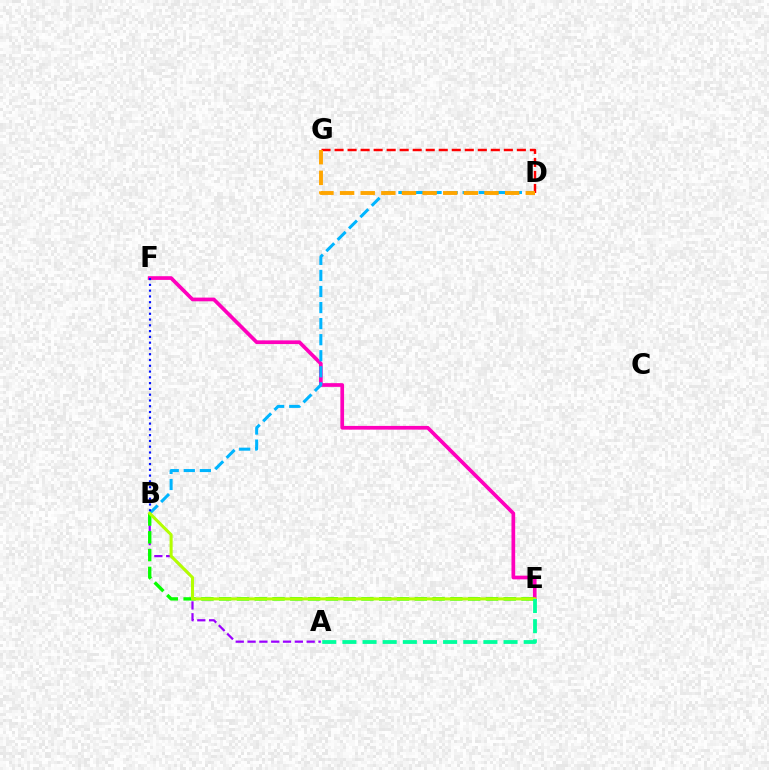{('A', 'B'): [{'color': '#9b00ff', 'line_style': 'dashed', 'thickness': 1.61}], ('E', 'F'): [{'color': '#ff00bd', 'line_style': 'solid', 'thickness': 2.67}], ('B', 'D'): [{'color': '#00b5ff', 'line_style': 'dashed', 'thickness': 2.18}], ('D', 'G'): [{'color': '#ff0000', 'line_style': 'dashed', 'thickness': 1.77}, {'color': '#ffa500', 'line_style': 'dashed', 'thickness': 2.8}], ('B', 'E'): [{'color': '#08ff00', 'line_style': 'dashed', 'thickness': 2.42}, {'color': '#b3ff00', 'line_style': 'solid', 'thickness': 2.19}], ('B', 'F'): [{'color': '#0010ff', 'line_style': 'dotted', 'thickness': 1.57}], ('A', 'E'): [{'color': '#00ff9d', 'line_style': 'dashed', 'thickness': 2.74}]}